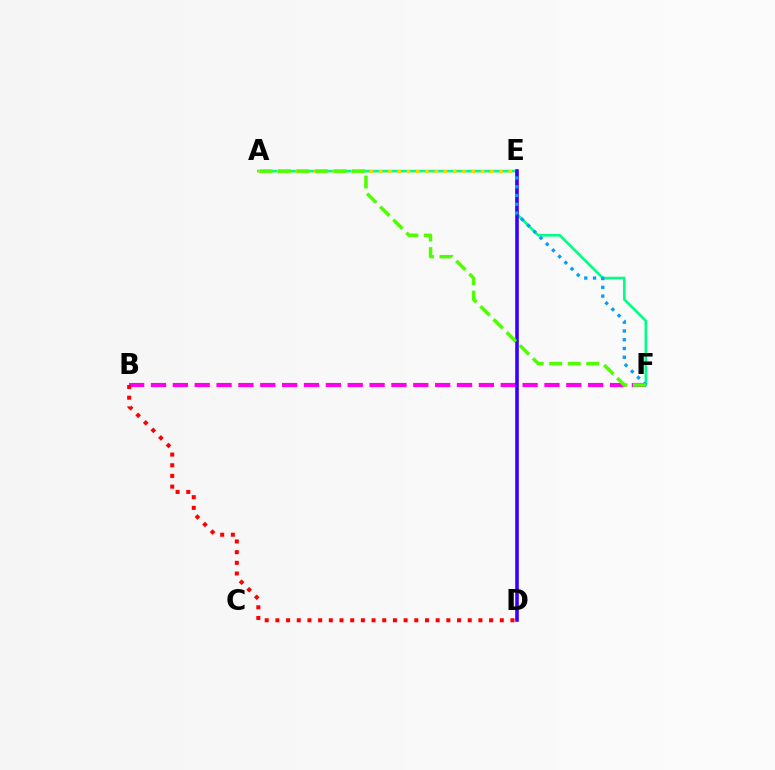{('A', 'F'): [{'color': '#00ff86', 'line_style': 'solid', 'thickness': 1.89}, {'color': '#4fff00', 'line_style': 'dashed', 'thickness': 2.51}], ('A', 'E'): [{'color': '#ffd500', 'line_style': 'dotted', 'thickness': 2.52}], ('B', 'F'): [{'color': '#ff00ed', 'line_style': 'dashed', 'thickness': 2.97}], ('D', 'E'): [{'color': '#3700ff', 'line_style': 'solid', 'thickness': 2.58}], ('E', 'F'): [{'color': '#009eff', 'line_style': 'dotted', 'thickness': 2.38}], ('B', 'D'): [{'color': '#ff0000', 'line_style': 'dotted', 'thickness': 2.9}]}